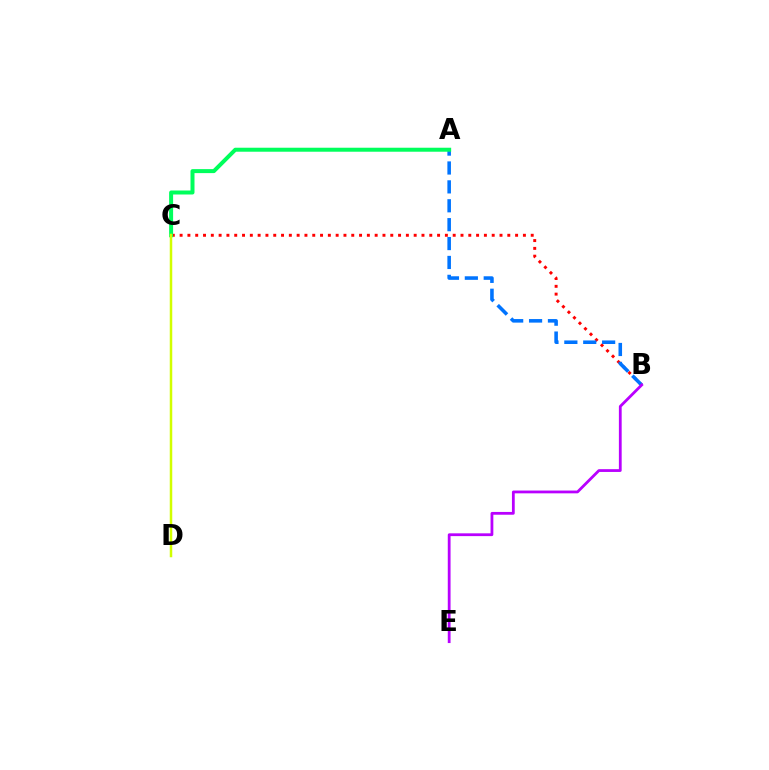{('B', 'C'): [{'color': '#ff0000', 'line_style': 'dotted', 'thickness': 2.12}], ('A', 'B'): [{'color': '#0074ff', 'line_style': 'dashed', 'thickness': 2.57}], ('A', 'C'): [{'color': '#00ff5c', 'line_style': 'solid', 'thickness': 2.88}], ('B', 'E'): [{'color': '#b900ff', 'line_style': 'solid', 'thickness': 2.01}], ('C', 'D'): [{'color': '#d1ff00', 'line_style': 'solid', 'thickness': 1.8}]}